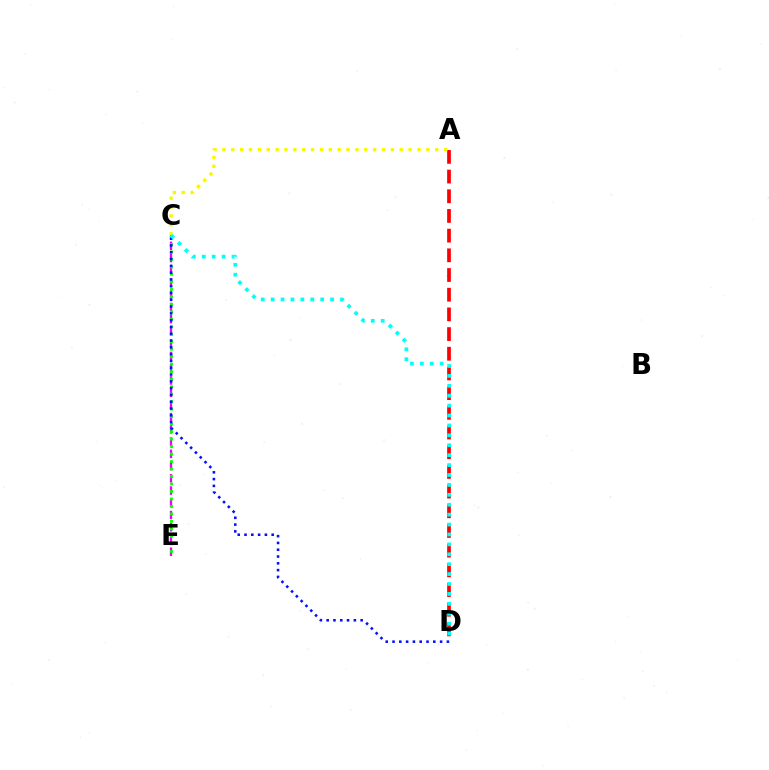{('C', 'E'): [{'color': '#ee00ff', 'line_style': 'dashed', 'thickness': 1.66}, {'color': '#08ff00', 'line_style': 'dotted', 'thickness': 2.03}], ('A', 'D'): [{'color': '#ff0000', 'line_style': 'dashed', 'thickness': 2.67}], ('A', 'C'): [{'color': '#fcf500', 'line_style': 'dotted', 'thickness': 2.41}], ('C', 'D'): [{'color': '#0010ff', 'line_style': 'dotted', 'thickness': 1.85}, {'color': '#00fff6', 'line_style': 'dotted', 'thickness': 2.69}]}